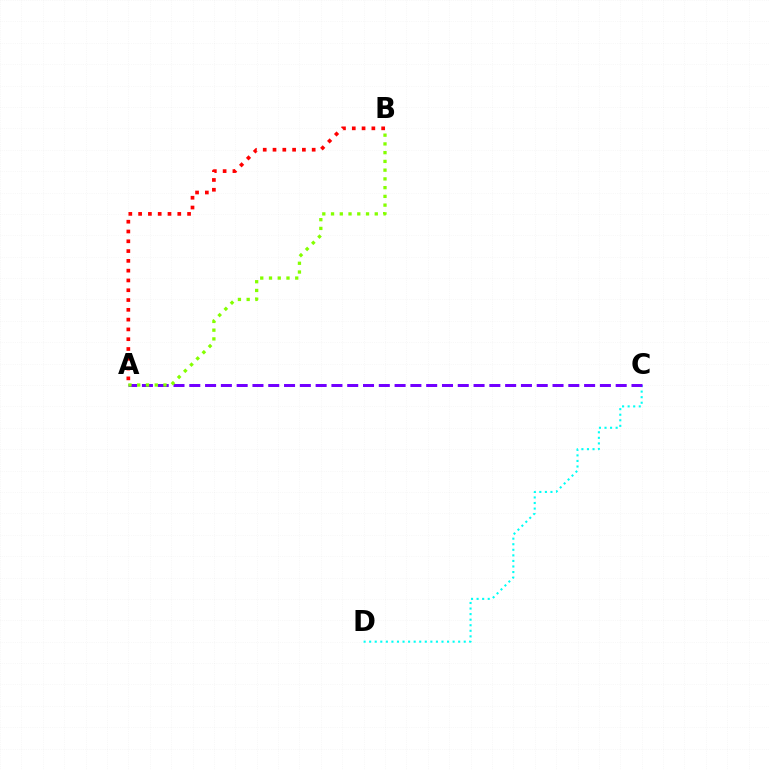{('C', 'D'): [{'color': '#00fff6', 'line_style': 'dotted', 'thickness': 1.51}], ('A', 'C'): [{'color': '#7200ff', 'line_style': 'dashed', 'thickness': 2.15}], ('A', 'B'): [{'color': '#84ff00', 'line_style': 'dotted', 'thickness': 2.38}, {'color': '#ff0000', 'line_style': 'dotted', 'thickness': 2.66}]}